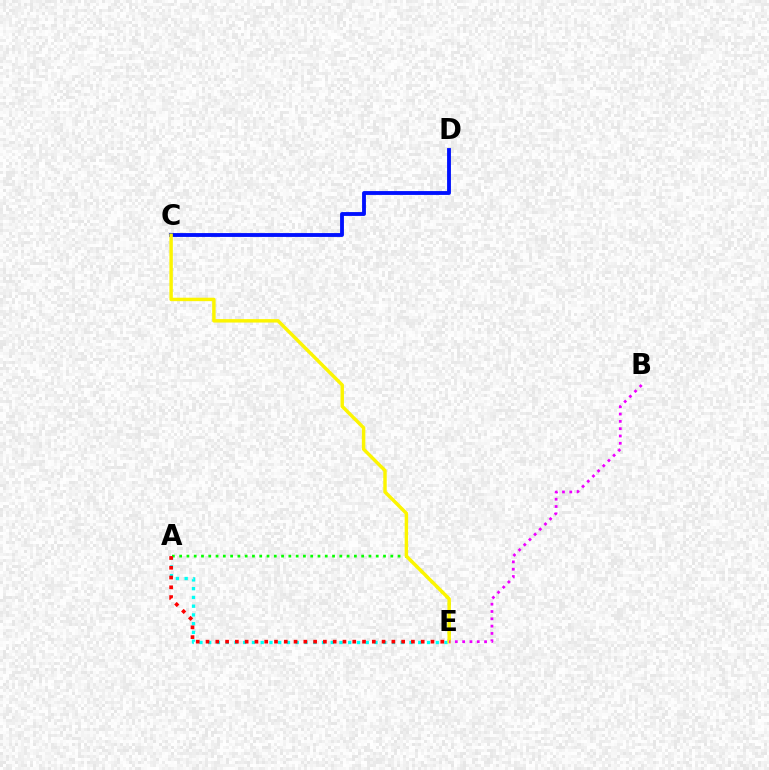{('C', 'D'): [{'color': '#0010ff', 'line_style': 'solid', 'thickness': 2.77}], ('A', 'E'): [{'color': '#08ff00', 'line_style': 'dotted', 'thickness': 1.98}, {'color': '#00fff6', 'line_style': 'dotted', 'thickness': 2.38}, {'color': '#ff0000', 'line_style': 'dotted', 'thickness': 2.66}], ('C', 'E'): [{'color': '#fcf500', 'line_style': 'solid', 'thickness': 2.48}], ('B', 'E'): [{'color': '#ee00ff', 'line_style': 'dotted', 'thickness': 1.99}]}